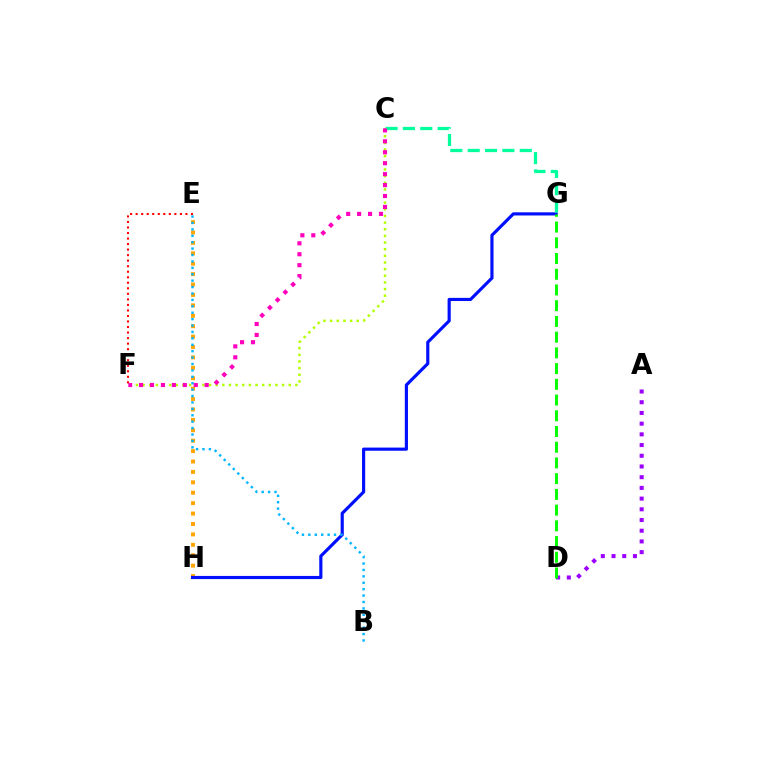{('E', 'H'): [{'color': '#ffa500', 'line_style': 'dotted', 'thickness': 2.83}], ('G', 'H'): [{'color': '#0010ff', 'line_style': 'solid', 'thickness': 2.27}], ('C', 'F'): [{'color': '#b3ff00', 'line_style': 'dotted', 'thickness': 1.81}, {'color': '#ff00bd', 'line_style': 'dotted', 'thickness': 2.97}], ('C', 'G'): [{'color': '#00ff9d', 'line_style': 'dashed', 'thickness': 2.36}], ('A', 'D'): [{'color': '#9b00ff', 'line_style': 'dotted', 'thickness': 2.91}], ('D', 'G'): [{'color': '#08ff00', 'line_style': 'dashed', 'thickness': 2.14}], ('B', 'E'): [{'color': '#00b5ff', 'line_style': 'dotted', 'thickness': 1.74}], ('E', 'F'): [{'color': '#ff0000', 'line_style': 'dotted', 'thickness': 1.5}]}